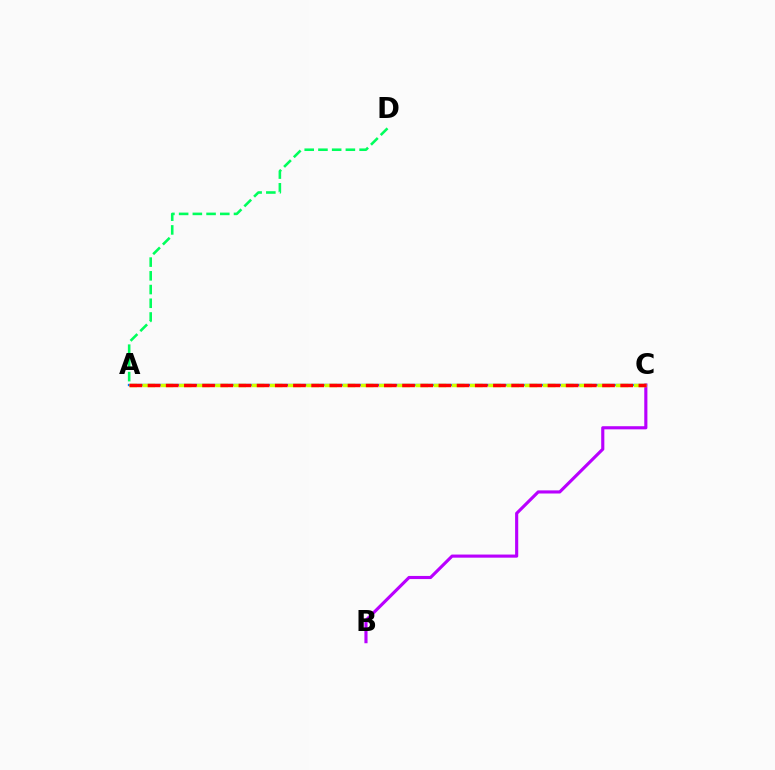{('A', 'D'): [{'color': '#00ff5c', 'line_style': 'dashed', 'thickness': 1.86}], ('A', 'C'): [{'color': '#0074ff', 'line_style': 'solid', 'thickness': 1.65}, {'color': '#d1ff00', 'line_style': 'dashed', 'thickness': 2.47}, {'color': '#ff0000', 'line_style': 'dashed', 'thickness': 2.47}], ('B', 'C'): [{'color': '#b900ff', 'line_style': 'solid', 'thickness': 2.25}]}